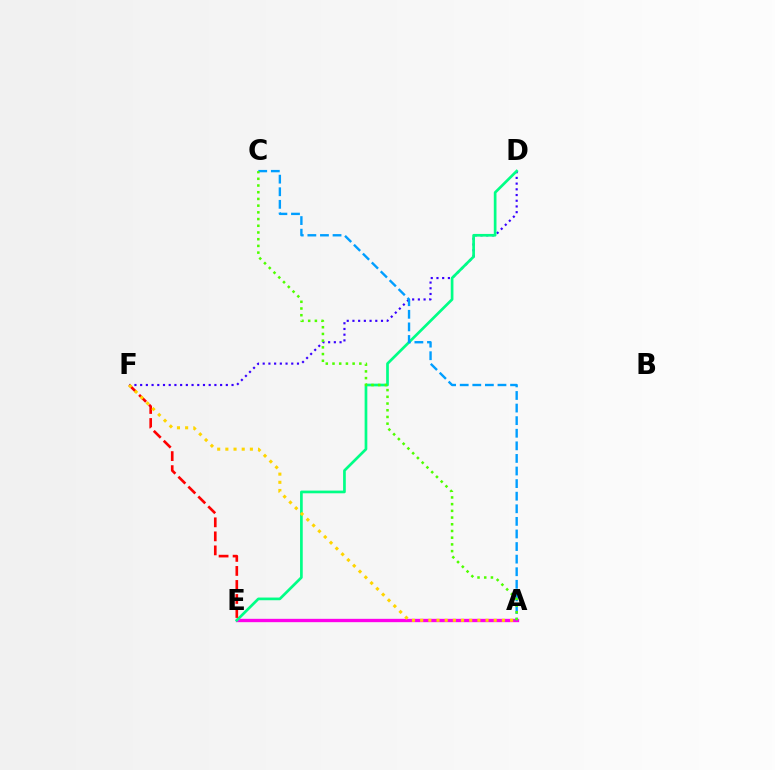{('A', 'E'): [{'color': '#ff00ed', 'line_style': 'solid', 'thickness': 2.41}], ('D', 'F'): [{'color': '#3700ff', 'line_style': 'dotted', 'thickness': 1.55}], ('D', 'E'): [{'color': '#00ff86', 'line_style': 'solid', 'thickness': 1.94}], ('A', 'C'): [{'color': '#009eff', 'line_style': 'dashed', 'thickness': 1.71}, {'color': '#4fff00', 'line_style': 'dotted', 'thickness': 1.82}], ('E', 'F'): [{'color': '#ff0000', 'line_style': 'dashed', 'thickness': 1.91}], ('A', 'F'): [{'color': '#ffd500', 'line_style': 'dotted', 'thickness': 2.22}]}